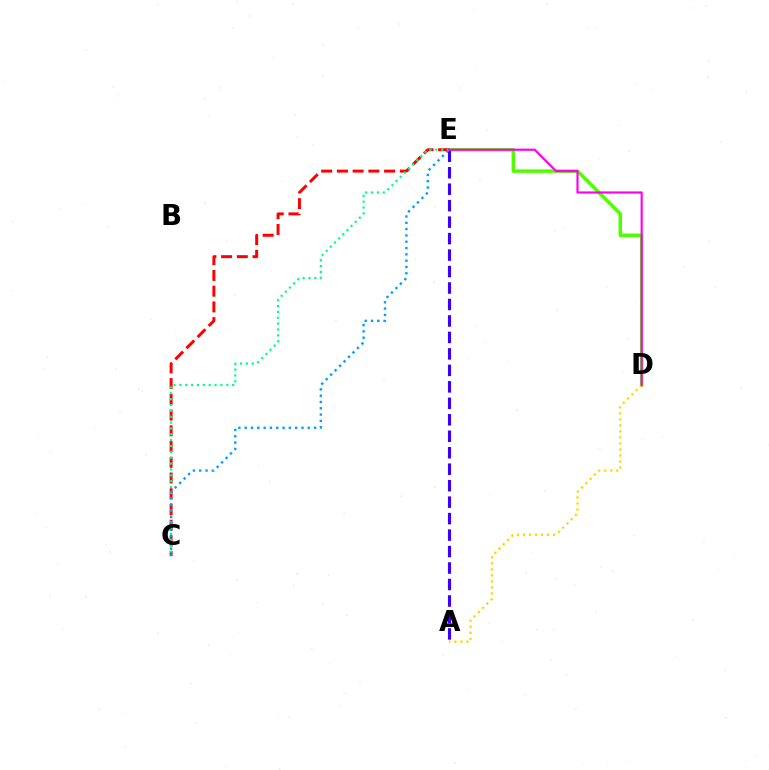{('D', 'E'): [{'color': '#4fff00', 'line_style': 'solid', 'thickness': 2.53}, {'color': '#ff00ed', 'line_style': 'solid', 'thickness': 1.56}], ('C', 'E'): [{'color': '#ff0000', 'line_style': 'dashed', 'thickness': 2.14}, {'color': '#00ff86', 'line_style': 'dotted', 'thickness': 1.59}, {'color': '#009eff', 'line_style': 'dotted', 'thickness': 1.71}], ('A', 'E'): [{'color': '#3700ff', 'line_style': 'dashed', 'thickness': 2.24}], ('A', 'D'): [{'color': '#ffd500', 'line_style': 'dotted', 'thickness': 1.64}]}